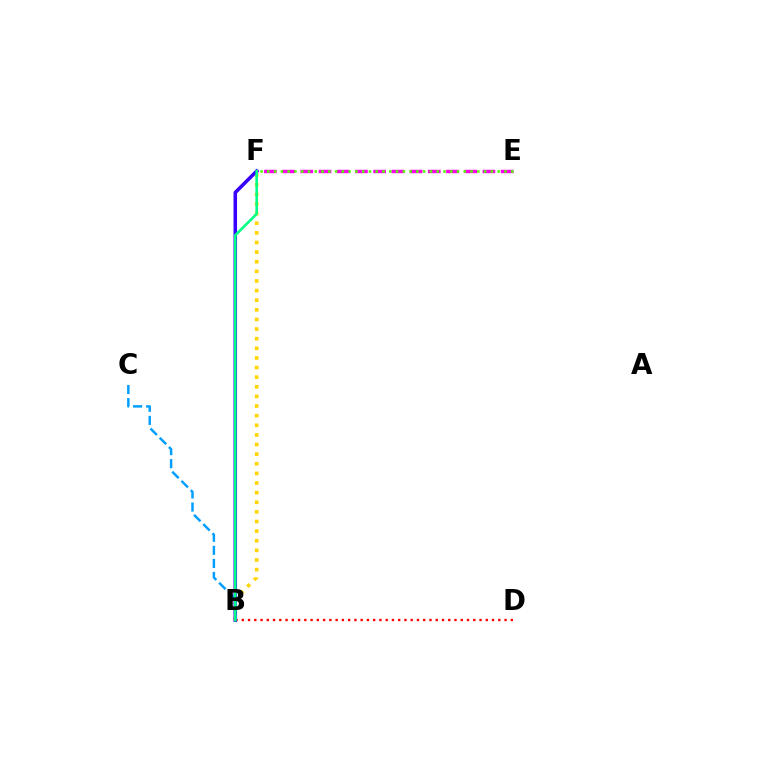{('E', 'F'): [{'color': '#ff00ed', 'line_style': 'dashed', 'thickness': 2.47}, {'color': '#4fff00', 'line_style': 'dotted', 'thickness': 1.84}], ('B', 'D'): [{'color': '#ff0000', 'line_style': 'dotted', 'thickness': 1.7}], ('B', 'F'): [{'color': '#ffd500', 'line_style': 'dotted', 'thickness': 2.61}, {'color': '#3700ff', 'line_style': 'solid', 'thickness': 2.56}, {'color': '#00ff86', 'line_style': 'solid', 'thickness': 1.88}], ('B', 'C'): [{'color': '#009eff', 'line_style': 'dashed', 'thickness': 1.77}]}